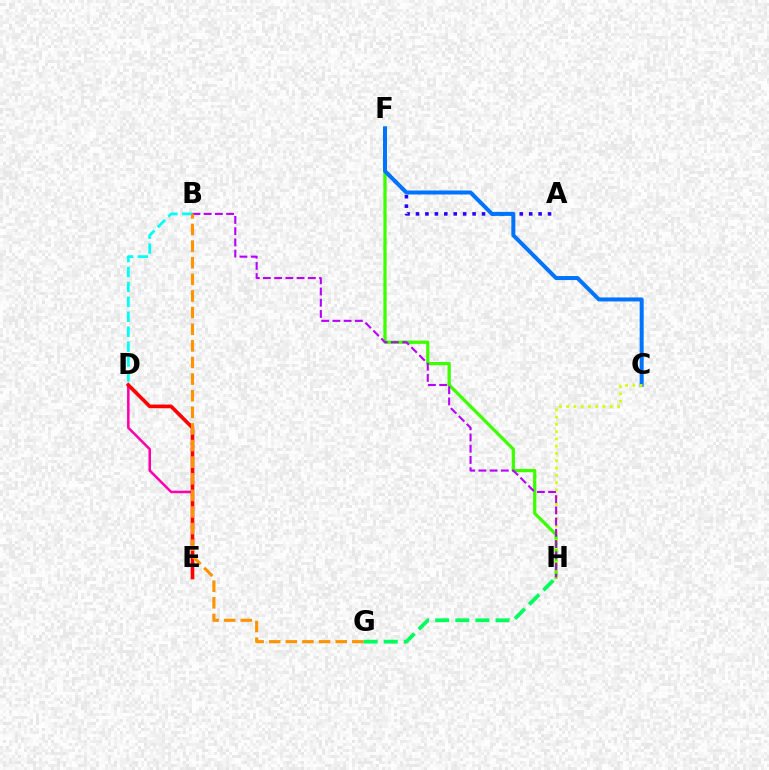{('A', 'F'): [{'color': '#2500ff', 'line_style': 'dotted', 'thickness': 2.56}], ('B', 'D'): [{'color': '#00fff6', 'line_style': 'dashed', 'thickness': 2.03}], ('F', 'H'): [{'color': '#3dff00', 'line_style': 'solid', 'thickness': 2.35}], ('D', 'E'): [{'color': '#ff00ac', 'line_style': 'solid', 'thickness': 1.83}, {'color': '#ff0000', 'line_style': 'solid', 'thickness': 2.63}], ('C', 'F'): [{'color': '#0074ff', 'line_style': 'solid', 'thickness': 2.88}], ('C', 'H'): [{'color': '#d1ff00', 'line_style': 'dotted', 'thickness': 1.97}], ('B', 'H'): [{'color': '#b900ff', 'line_style': 'dashed', 'thickness': 1.52}], ('B', 'G'): [{'color': '#ff9400', 'line_style': 'dashed', 'thickness': 2.26}], ('G', 'H'): [{'color': '#00ff5c', 'line_style': 'dashed', 'thickness': 2.73}]}